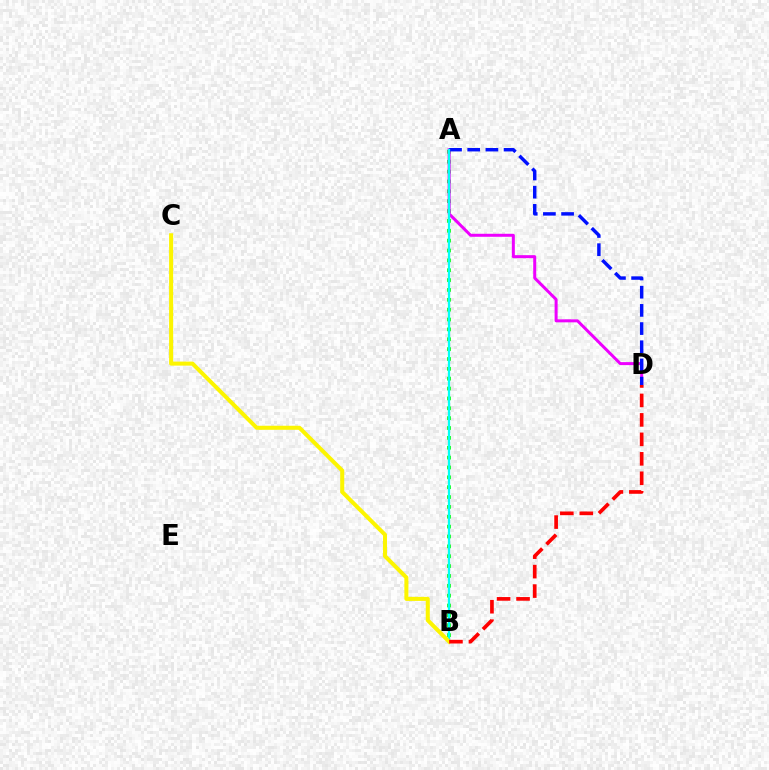{('A', 'B'): [{'color': '#08ff00', 'line_style': 'dotted', 'thickness': 2.68}, {'color': '#00fff6', 'line_style': 'solid', 'thickness': 1.63}], ('A', 'D'): [{'color': '#ee00ff', 'line_style': 'solid', 'thickness': 2.16}, {'color': '#0010ff', 'line_style': 'dashed', 'thickness': 2.47}], ('B', 'C'): [{'color': '#fcf500', 'line_style': 'solid', 'thickness': 2.91}], ('B', 'D'): [{'color': '#ff0000', 'line_style': 'dashed', 'thickness': 2.64}]}